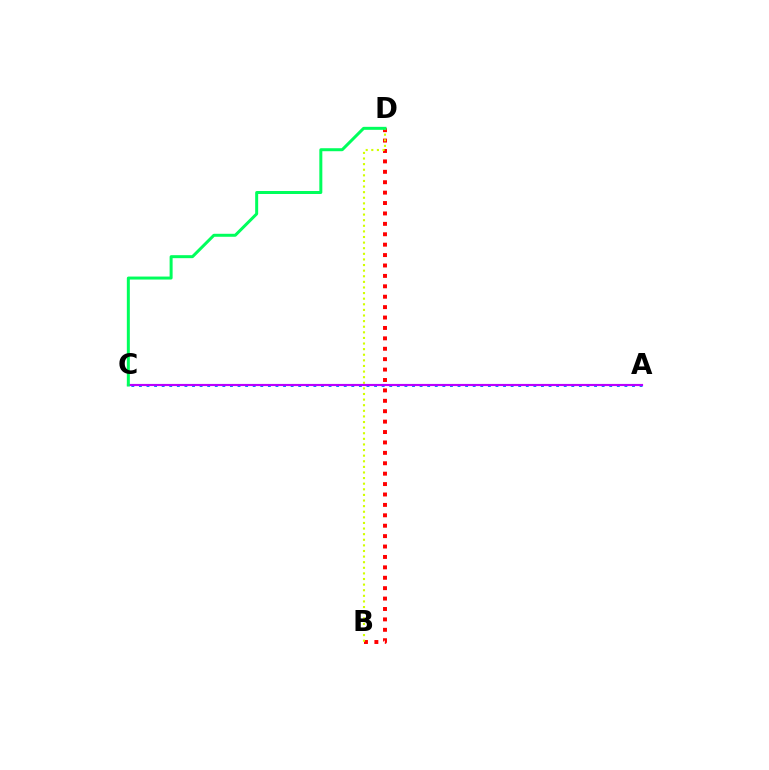{('A', 'C'): [{'color': '#0074ff', 'line_style': 'dotted', 'thickness': 2.06}, {'color': '#b900ff', 'line_style': 'solid', 'thickness': 1.55}], ('B', 'D'): [{'color': '#ff0000', 'line_style': 'dotted', 'thickness': 2.83}, {'color': '#d1ff00', 'line_style': 'dotted', 'thickness': 1.52}], ('C', 'D'): [{'color': '#00ff5c', 'line_style': 'solid', 'thickness': 2.15}]}